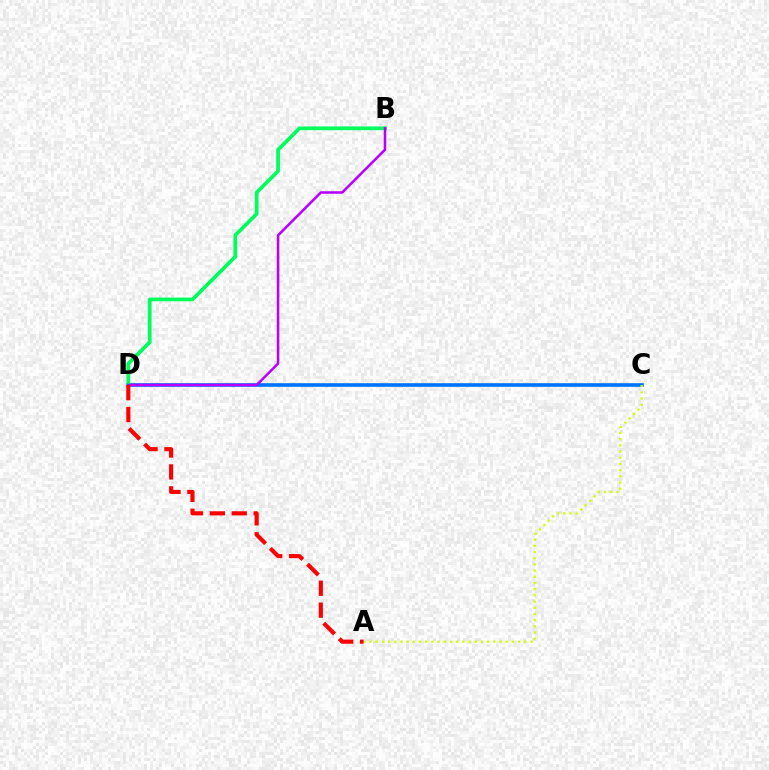{('C', 'D'): [{'color': '#0074ff', 'line_style': 'solid', 'thickness': 2.6}], ('B', 'D'): [{'color': '#00ff5c', 'line_style': 'solid', 'thickness': 2.7}, {'color': '#b900ff', 'line_style': 'solid', 'thickness': 1.83}], ('A', 'C'): [{'color': '#d1ff00', 'line_style': 'dotted', 'thickness': 1.68}], ('A', 'D'): [{'color': '#ff0000', 'line_style': 'dashed', 'thickness': 2.98}]}